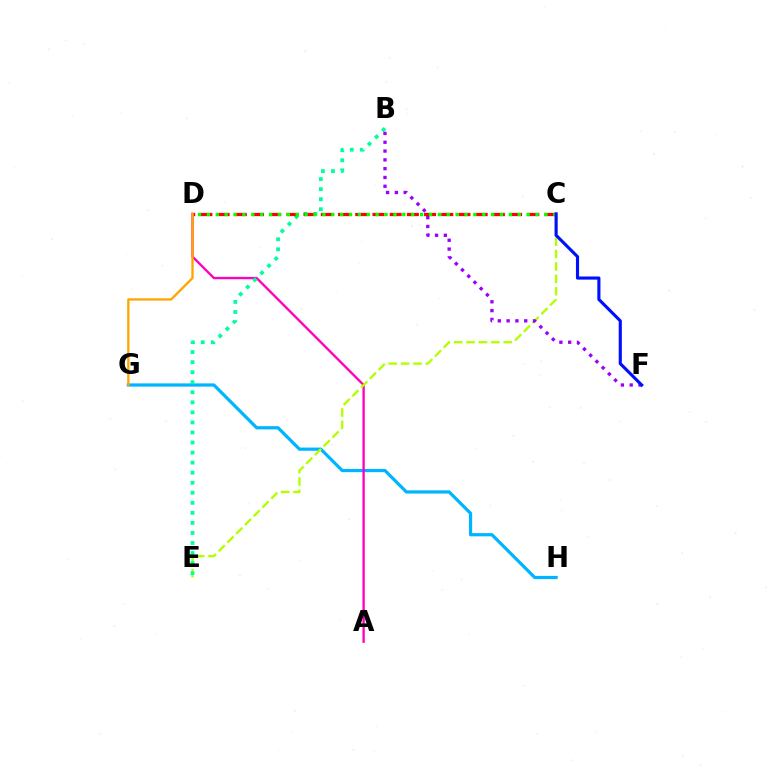{('G', 'H'): [{'color': '#00b5ff', 'line_style': 'solid', 'thickness': 2.32}], ('A', 'D'): [{'color': '#ff00bd', 'line_style': 'solid', 'thickness': 1.69}], ('C', 'E'): [{'color': '#b3ff00', 'line_style': 'dashed', 'thickness': 1.68}], ('B', 'E'): [{'color': '#00ff9d', 'line_style': 'dotted', 'thickness': 2.73}], ('C', 'D'): [{'color': '#ff0000', 'line_style': 'dashed', 'thickness': 2.34}, {'color': '#08ff00', 'line_style': 'dotted', 'thickness': 2.41}], ('B', 'F'): [{'color': '#9b00ff', 'line_style': 'dotted', 'thickness': 2.39}], ('C', 'F'): [{'color': '#0010ff', 'line_style': 'solid', 'thickness': 2.25}], ('D', 'G'): [{'color': '#ffa500', 'line_style': 'solid', 'thickness': 1.68}]}